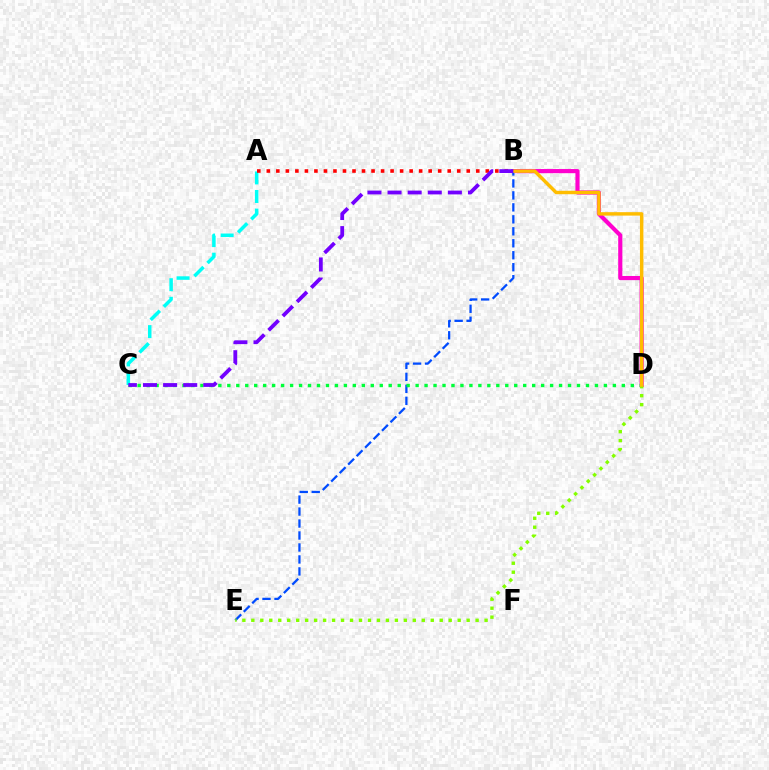{('B', 'D'): [{'color': '#ff00cf', 'line_style': 'solid', 'thickness': 2.99}, {'color': '#ffbd00', 'line_style': 'solid', 'thickness': 2.48}], ('A', 'C'): [{'color': '#00fff6', 'line_style': 'dashed', 'thickness': 2.53}], ('B', 'E'): [{'color': '#004bff', 'line_style': 'dashed', 'thickness': 1.63}], ('C', 'D'): [{'color': '#00ff39', 'line_style': 'dotted', 'thickness': 2.44}], ('D', 'E'): [{'color': '#84ff00', 'line_style': 'dotted', 'thickness': 2.44}], ('A', 'B'): [{'color': '#ff0000', 'line_style': 'dotted', 'thickness': 2.59}], ('B', 'C'): [{'color': '#7200ff', 'line_style': 'dashed', 'thickness': 2.73}]}